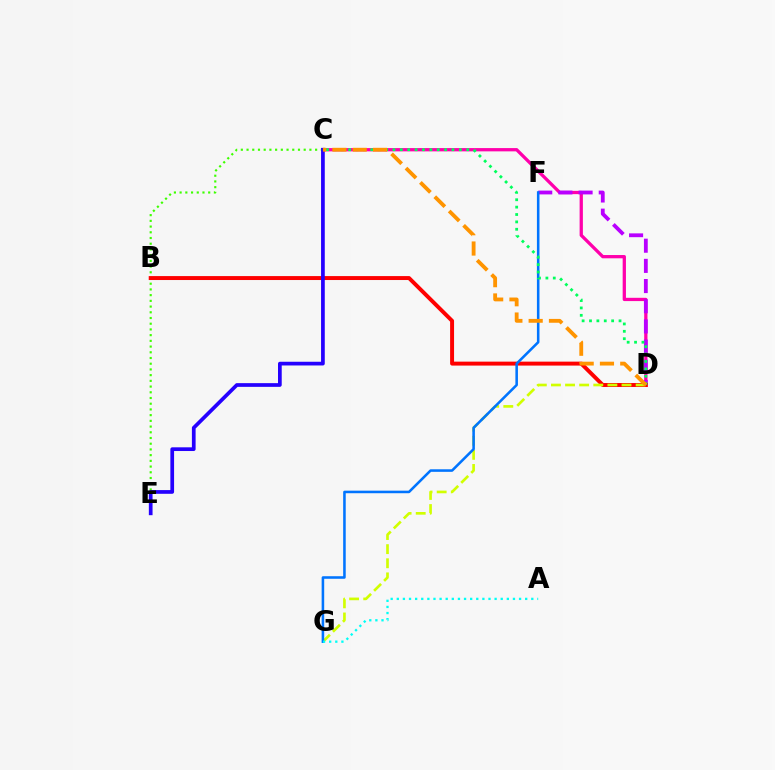{('C', 'D'): [{'color': '#ff00ac', 'line_style': 'solid', 'thickness': 2.36}, {'color': '#00ff5c', 'line_style': 'dotted', 'thickness': 2.01}, {'color': '#ff9400', 'line_style': 'dashed', 'thickness': 2.76}], ('C', 'E'): [{'color': '#3dff00', 'line_style': 'dotted', 'thickness': 1.55}, {'color': '#2500ff', 'line_style': 'solid', 'thickness': 2.67}], ('D', 'F'): [{'color': '#b900ff', 'line_style': 'dashed', 'thickness': 2.74}], ('B', 'D'): [{'color': '#ff0000', 'line_style': 'solid', 'thickness': 2.84}], ('D', 'G'): [{'color': '#d1ff00', 'line_style': 'dashed', 'thickness': 1.92}], ('F', 'G'): [{'color': '#0074ff', 'line_style': 'solid', 'thickness': 1.84}], ('A', 'G'): [{'color': '#00fff6', 'line_style': 'dotted', 'thickness': 1.66}]}